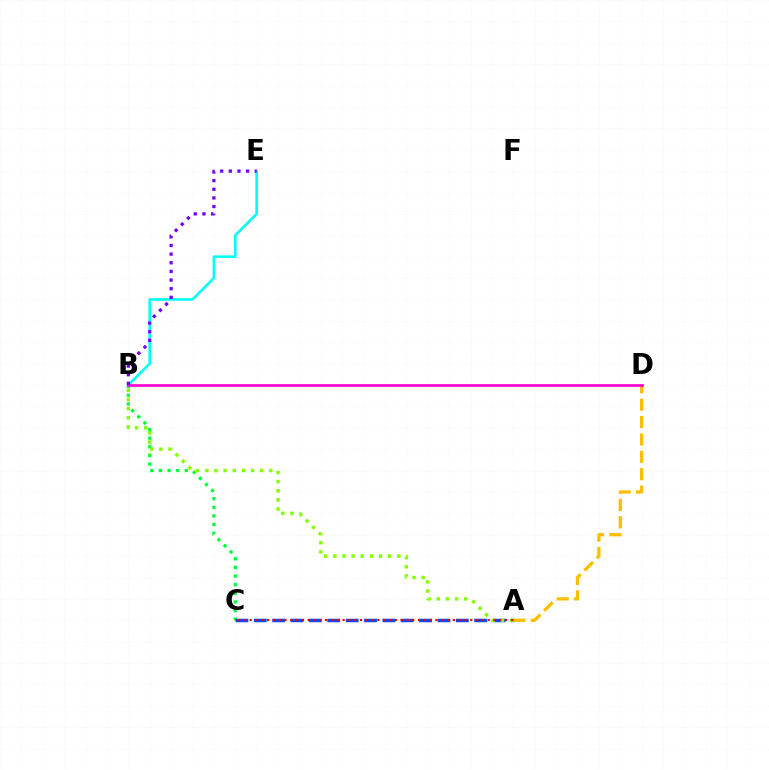{('A', 'D'): [{'color': '#ffbd00', 'line_style': 'dashed', 'thickness': 2.36}], ('B', 'C'): [{'color': '#00ff39', 'line_style': 'dotted', 'thickness': 2.34}], ('B', 'E'): [{'color': '#00fff6', 'line_style': 'solid', 'thickness': 1.87}, {'color': '#7200ff', 'line_style': 'dotted', 'thickness': 2.35}], ('B', 'D'): [{'color': '#ff00cf', 'line_style': 'solid', 'thickness': 1.93}], ('A', 'C'): [{'color': '#004bff', 'line_style': 'dashed', 'thickness': 2.5}, {'color': '#ff0000', 'line_style': 'dotted', 'thickness': 1.58}], ('A', 'B'): [{'color': '#84ff00', 'line_style': 'dotted', 'thickness': 2.48}]}